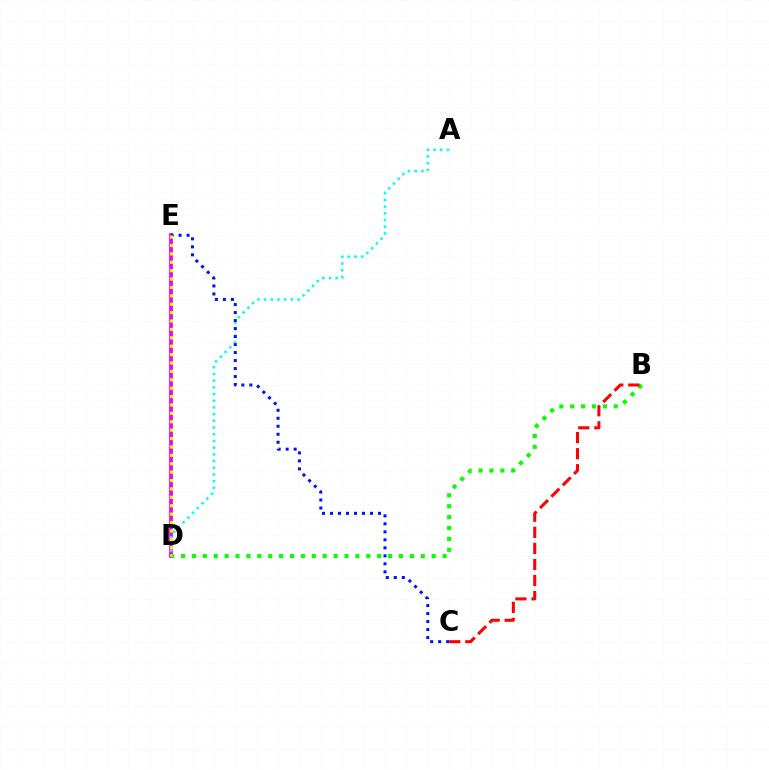{('D', 'E'): [{'color': '#ee00ff', 'line_style': 'solid', 'thickness': 2.7}, {'color': '#fcf500', 'line_style': 'dotted', 'thickness': 2.28}], ('B', 'D'): [{'color': '#08ff00', 'line_style': 'dotted', 'thickness': 2.96}], ('B', 'C'): [{'color': '#ff0000', 'line_style': 'dashed', 'thickness': 2.18}], ('A', 'D'): [{'color': '#00fff6', 'line_style': 'dotted', 'thickness': 1.82}], ('C', 'E'): [{'color': '#0010ff', 'line_style': 'dotted', 'thickness': 2.17}]}